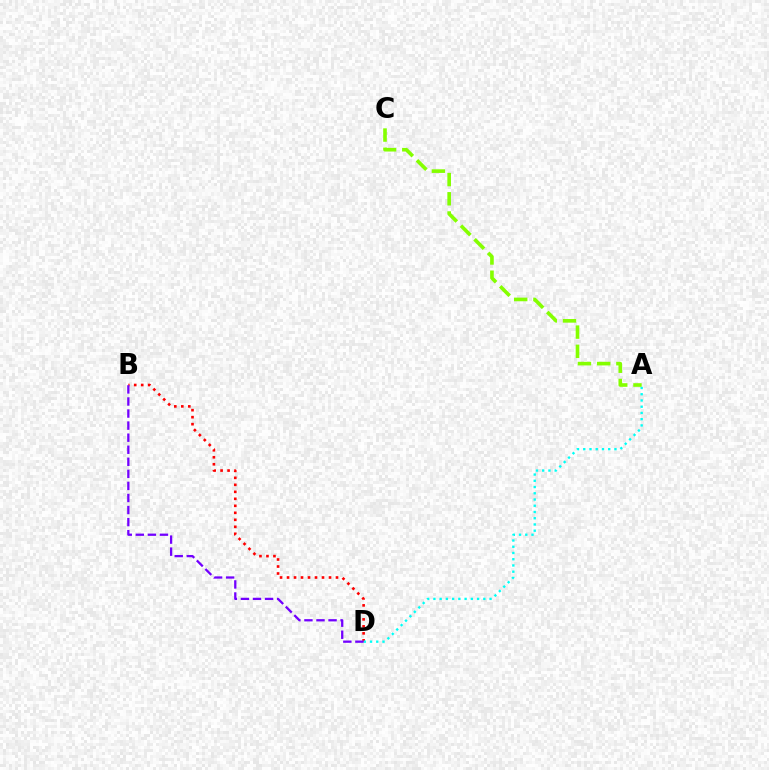{('B', 'D'): [{'color': '#ff0000', 'line_style': 'dotted', 'thickness': 1.9}, {'color': '#7200ff', 'line_style': 'dashed', 'thickness': 1.64}], ('A', 'D'): [{'color': '#00fff6', 'line_style': 'dotted', 'thickness': 1.7}], ('A', 'C'): [{'color': '#84ff00', 'line_style': 'dashed', 'thickness': 2.61}]}